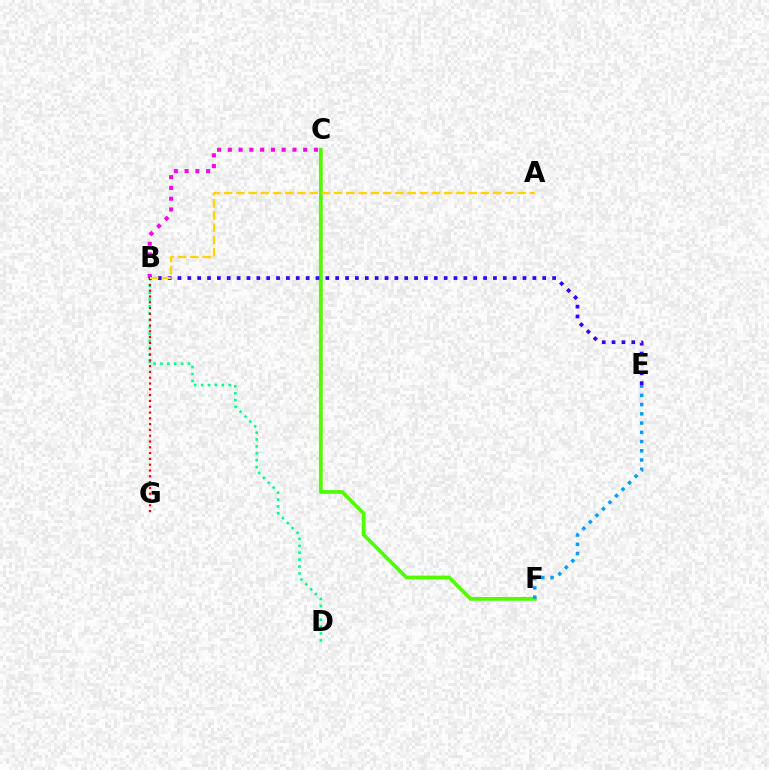{('B', 'D'): [{'color': '#00ff86', 'line_style': 'dotted', 'thickness': 1.87}], ('C', 'F'): [{'color': '#4fff00', 'line_style': 'solid', 'thickness': 2.7}], ('B', 'G'): [{'color': '#ff0000', 'line_style': 'dotted', 'thickness': 1.58}], ('B', 'C'): [{'color': '#ff00ed', 'line_style': 'dotted', 'thickness': 2.93}], ('B', 'E'): [{'color': '#3700ff', 'line_style': 'dotted', 'thickness': 2.68}], ('A', 'B'): [{'color': '#ffd500', 'line_style': 'dashed', 'thickness': 1.66}], ('E', 'F'): [{'color': '#009eff', 'line_style': 'dotted', 'thickness': 2.51}]}